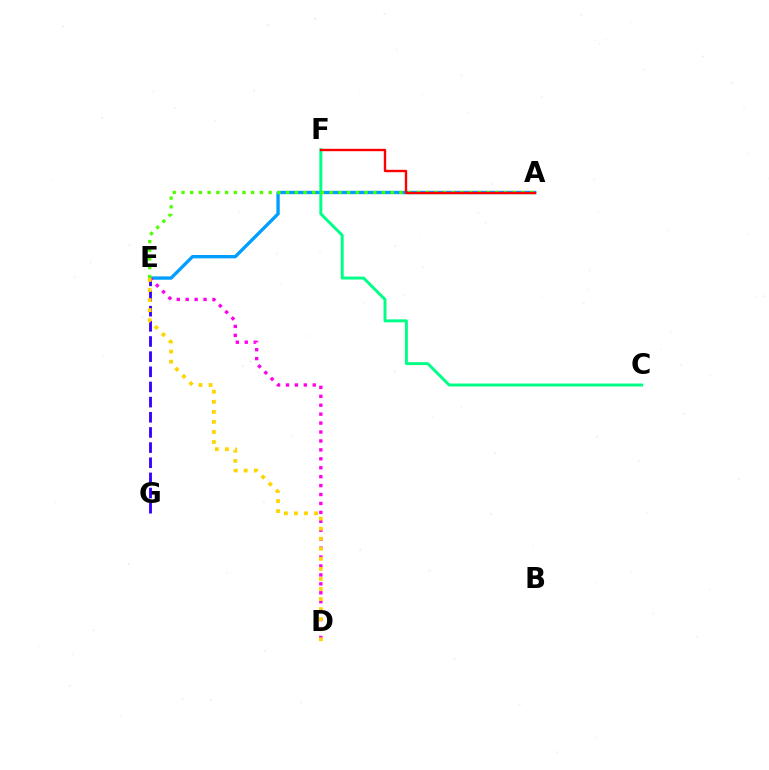{('E', 'G'): [{'color': '#3700ff', 'line_style': 'dashed', 'thickness': 2.06}], ('A', 'E'): [{'color': '#009eff', 'line_style': 'solid', 'thickness': 2.4}, {'color': '#4fff00', 'line_style': 'dotted', 'thickness': 2.37}], ('C', 'F'): [{'color': '#00ff86', 'line_style': 'solid', 'thickness': 2.12}], ('D', 'E'): [{'color': '#ff00ed', 'line_style': 'dotted', 'thickness': 2.43}, {'color': '#ffd500', 'line_style': 'dotted', 'thickness': 2.73}], ('A', 'F'): [{'color': '#ff0000', 'line_style': 'solid', 'thickness': 1.71}]}